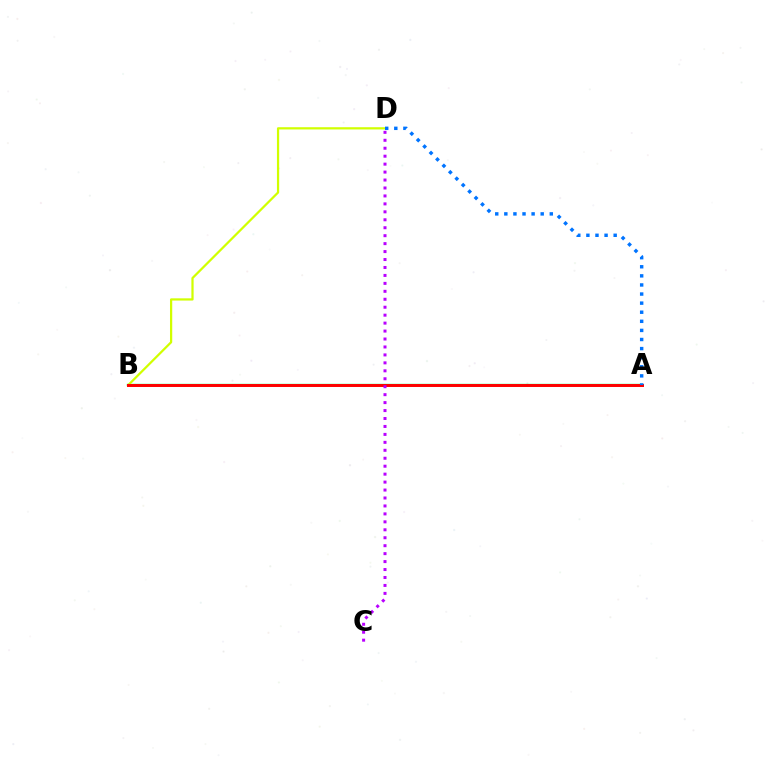{('A', 'B'): [{'color': '#00ff5c', 'line_style': 'solid', 'thickness': 1.69}, {'color': '#ff0000', 'line_style': 'solid', 'thickness': 2.13}], ('B', 'D'): [{'color': '#d1ff00', 'line_style': 'solid', 'thickness': 1.61}], ('A', 'D'): [{'color': '#0074ff', 'line_style': 'dotted', 'thickness': 2.47}], ('C', 'D'): [{'color': '#b900ff', 'line_style': 'dotted', 'thickness': 2.16}]}